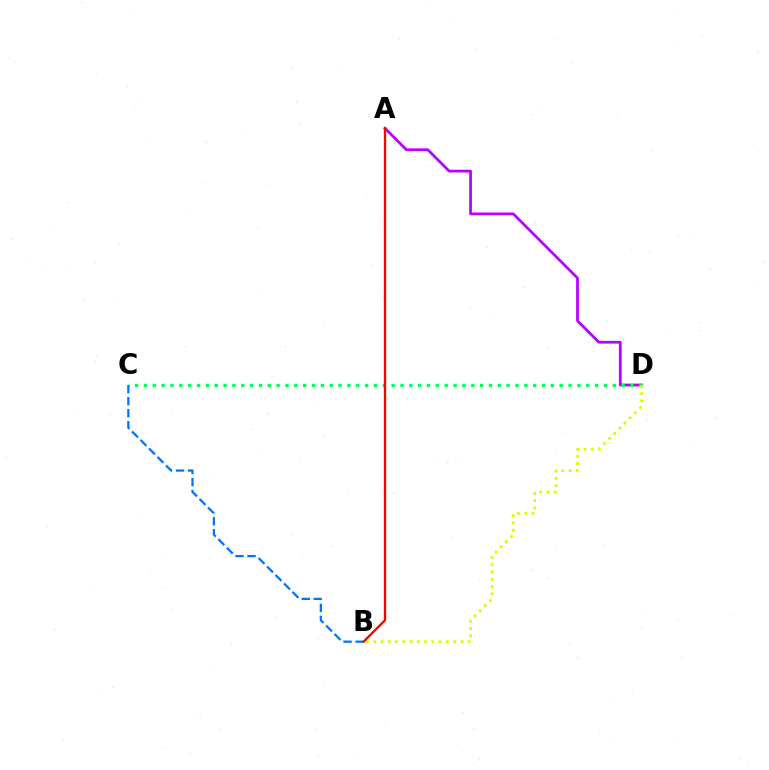{('A', 'D'): [{'color': '#b900ff', 'line_style': 'solid', 'thickness': 1.98}], ('C', 'D'): [{'color': '#00ff5c', 'line_style': 'dotted', 'thickness': 2.4}], ('B', 'D'): [{'color': '#d1ff00', 'line_style': 'dotted', 'thickness': 1.97}], ('B', 'C'): [{'color': '#0074ff', 'line_style': 'dashed', 'thickness': 1.63}], ('A', 'B'): [{'color': '#ff0000', 'line_style': 'solid', 'thickness': 1.68}]}